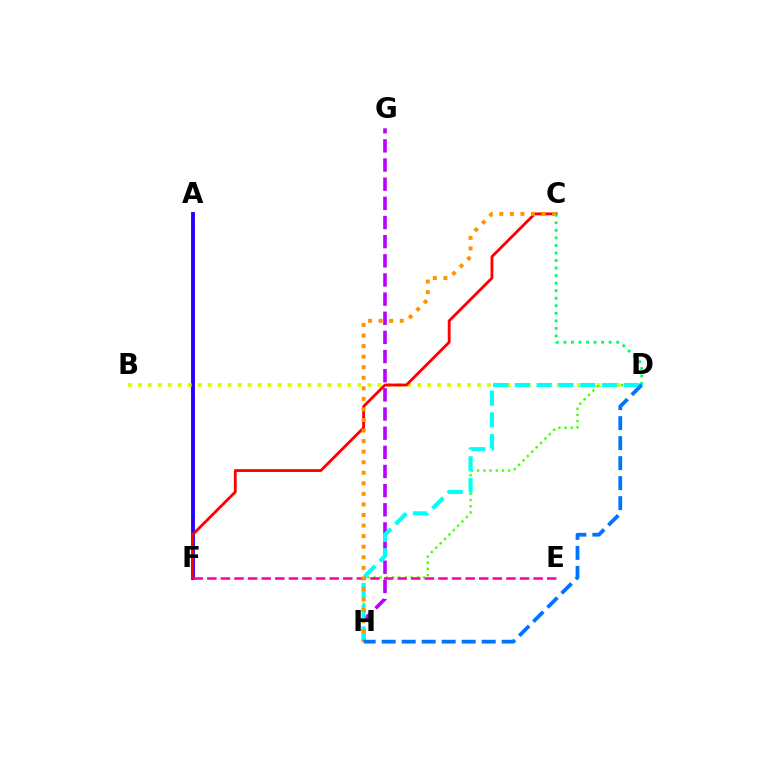{('G', 'H'): [{'color': '#b900ff', 'line_style': 'dashed', 'thickness': 2.6}], ('A', 'F'): [{'color': '#2500ff', 'line_style': 'solid', 'thickness': 2.77}], ('B', 'D'): [{'color': '#d1ff00', 'line_style': 'dotted', 'thickness': 2.71}], ('C', 'F'): [{'color': '#ff0000', 'line_style': 'solid', 'thickness': 2.04}], ('D', 'H'): [{'color': '#3dff00', 'line_style': 'dotted', 'thickness': 1.68}, {'color': '#00fff6', 'line_style': 'dashed', 'thickness': 2.96}, {'color': '#0074ff', 'line_style': 'dashed', 'thickness': 2.72}], ('E', 'F'): [{'color': '#ff00ac', 'line_style': 'dashed', 'thickness': 1.85}], ('C', 'D'): [{'color': '#00ff5c', 'line_style': 'dotted', 'thickness': 2.05}], ('C', 'H'): [{'color': '#ff9400', 'line_style': 'dotted', 'thickness': 2.87}]}